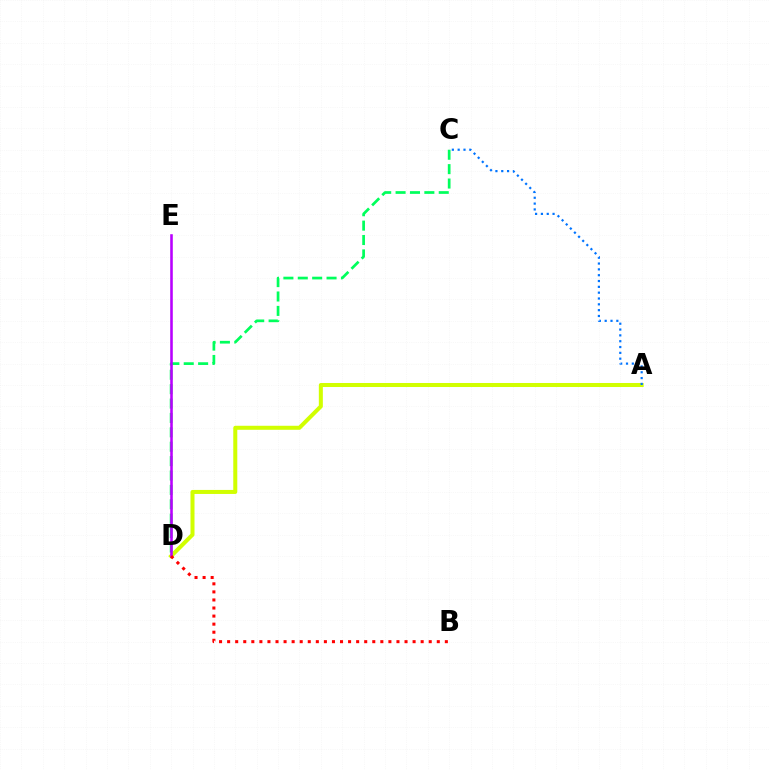{('C', 'D'): [{'color': '#00ff5c', 'line_style': 'dashed', 'thickness': 1.95}], ('A', 'D'): [{'color': '#d1ff00', 'line_style': 'solid', 'thickness': 2.89}], ('D', 'E'): [{'color': '#b900ff', 'line_style': 'solid', 'thickness': 1.85}], ('A', 'C'): [{'color': '#0074ff', 'line_style': 'dotted', 'thickness': 1.58}], ('B', 'D'): [{'color': '#ff0000', 'line_style': 'dotted', 'thickness': 2.19}]}